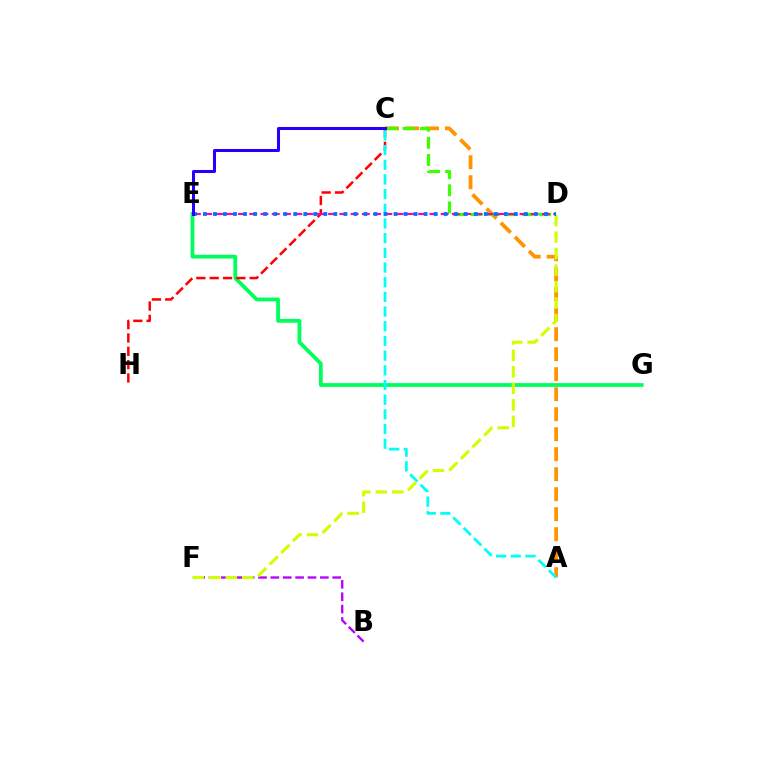{('E', 'G'): [{'color': '#00ff5c', 'line_style': 'solid', 'thickness': 2.73}], ('C', 'H'): [{'color': '#ff0000', 'line_style': 'dashed', 'thickness': 1.81}], ('B', 'F'): [{'color': '#b900ff', 'line_style': 'dashed', 'thickness': 1.68}], ('A', 'C'): [{'color': '#ff9400', 'line_style': 'dashed', 'thickness': 2.72}, {'color': '#00fff6', 'line_style': 'dashed', 'thickness': 1.99}], ('C', 'D'): [{'color': '#3dff00', 'line_style': 'dashed', 'thickness': 2.32}], ('D', 'E'): [{'color': '#ff00ac', 'line_style': 'dashed', 'thickness': 1.53}, {'color': '#0074ff', 'line_style': 'dotted', 'thickness': 2.73}], ('D', 'F'): [{'color': '#d1ff00', 'line_style': 'dashed', 'thickness': 2.24}], ('C', 'E'): [{'color': '#2500ff', 'line_style': 'solid', 'thickness': 2.18}]}